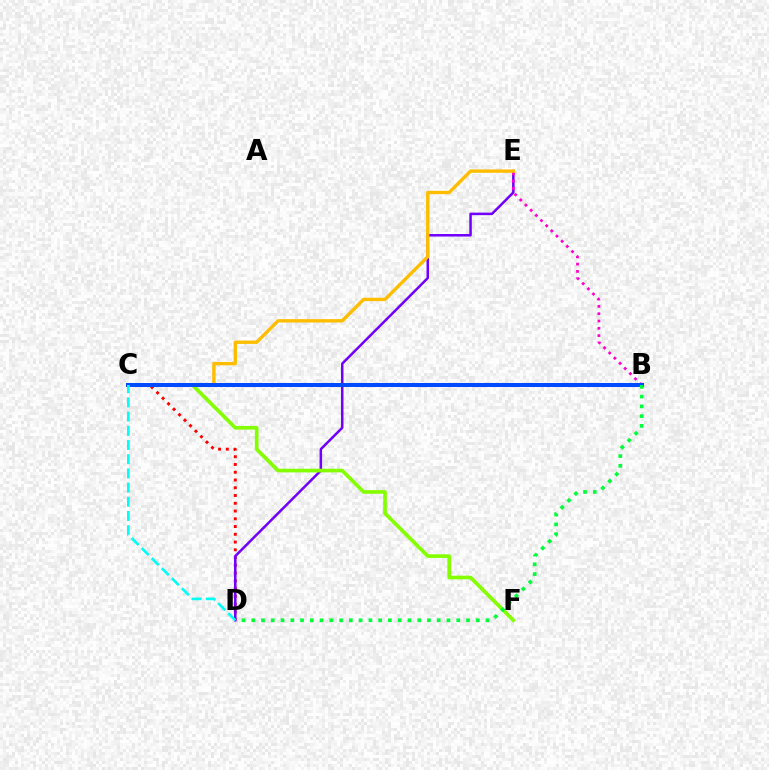{('C', 'D'): [{'color': '#ff0000', 'line_style': 'dotted', 'thickness': 2.11}, {'color': '#00fff6', 'line_style': 'dashed', 'thickness': 1.93}], ('D', 'E'): [{'color': '#7200ff', 'line_style': 'solid', 'thickness': 1.82}], ('B', 'E'): [{'color': '#ff00cf', 'line_style': 'dotted', 'thickness': 1.98}], ('C', 'F'): [{'color': '#84ff00', 'line_style': 'solid', 'thickness': 2.64}], ('C', 'E'): [{'color': '#ffbd00', 'line_style': 'solid', 'thickness': 2.42}], ('B', 'C'): [{'color': '#004bff', 'line_style': 'solid', 'thickness': 2.89}], ('B', 'D'): [{'color': '#00ff39', 'line_style': 'dotted', 'thickness': 2.65}]}